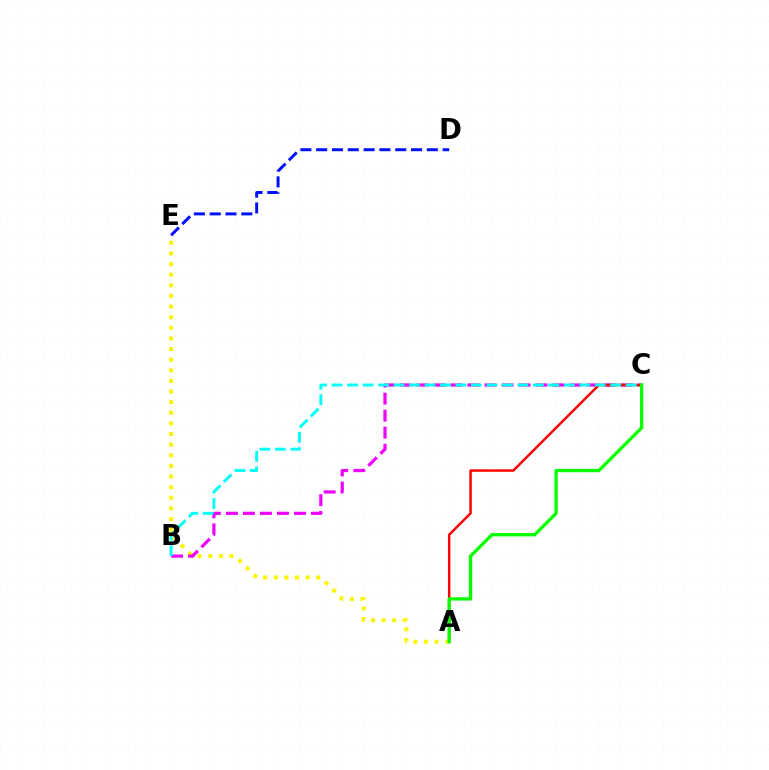{('A', 'E'): [{'color': '#fcf500', 'line_style': 'dotted', 'thickness': 2.89}], ('B', 'C'): [{'color': '#ee00ff', 'line_style': 'dashed', 'thickness': 2.31}, {'color': '#00fff6', 'line_style': 'dashed', 'thickness': 2.1}], ('D', 'E'): [{'color': '#0010ff', 'line_style': 'dashed', 'thickness': 2.15}], ('A', 'C'): [{'color': '#ff0000', 'line_style': 'solid', 'thickness': 1.77}, {'color': '#08ff00', 'line_style': 'solid', 'thickness': 2.39}]}